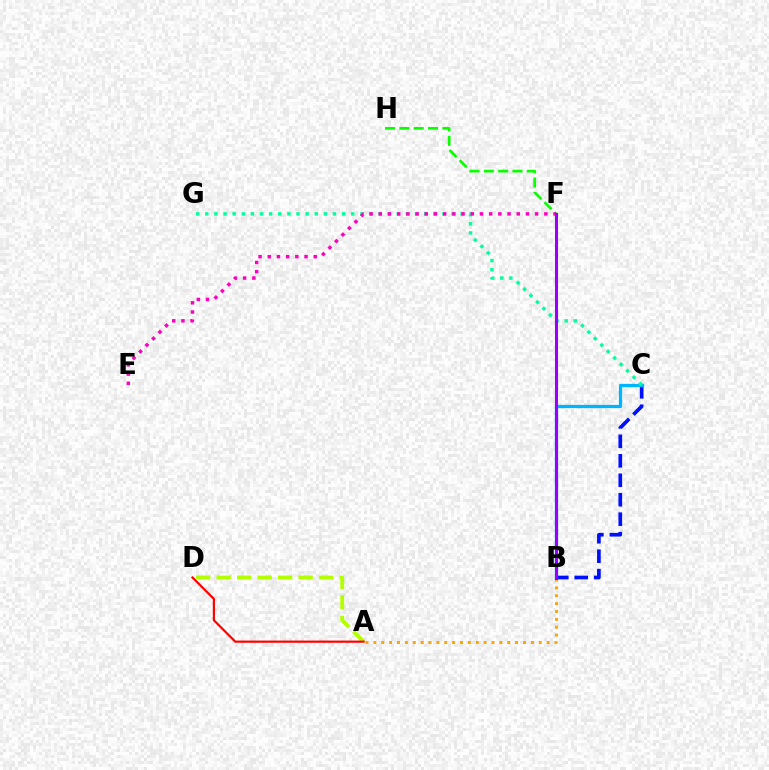{('A', 'D'): [{'color': '#b3ff00', 'line_style': 'dashed', 'thickness': 2.78}, {'color': '#ff0000', 'line_style': 'solid', 'thickness': 1.57}], ('B', 'C'): [{'color': '#0010ff', 'line_style': 'dashed', 'thickness': 2.64}, {'color': '#00b5ff', 'line_style': 'solid', 'thickness': 2.36}], ('F', 'H'): [{'color': '#08ff00', 'line_style': 'dashed', 'thickness': 1.95}], ('A', 'B'): [{'color': '#ffa500', 'line_style': 'dotted', 'thickness': 2.14}], ('C', 'G'): [{'color': '#00ff9d', 'line_style': 'dotted', 'thickness': 2.48}], ('E', 'F'): [{'color': '#ff00bd', 'line_style': 'dotted', 'thickness': 2.5}], ('B', 'F'): [{'color': '#9b00ff', 'line_style': 'solid', 'thickness': 2.2}]}